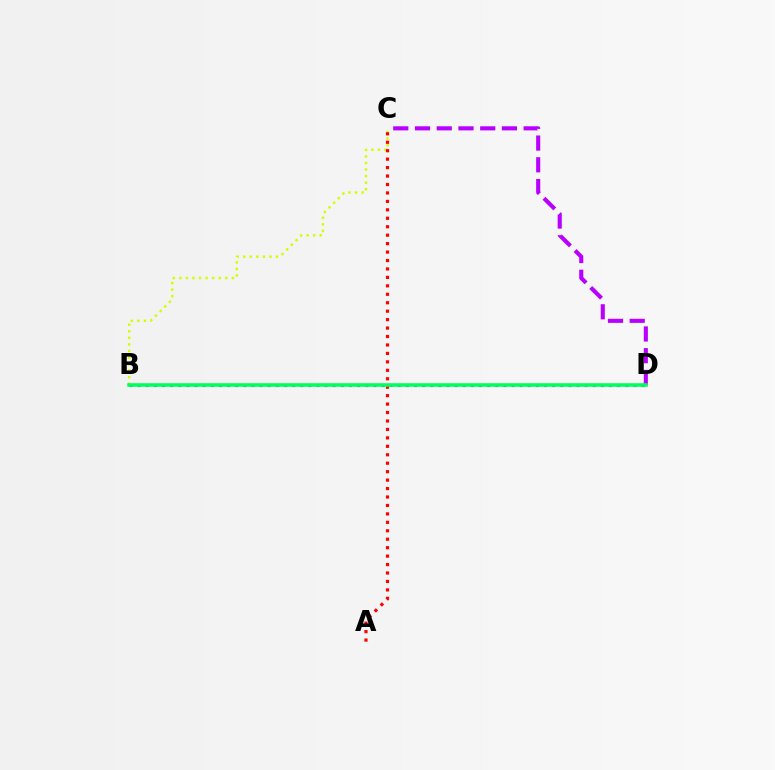{('C', 'D'): [{'color': '#b900ff', 'line_style': 'dashed', 'thickness': 2.95}], ('B', 'D'): [{'color': '#0074ff', 'line_style': 'dotted', 'thickness': 2.21}, {'color': '#00ff5c', 'line_style': 'solid', 'thickness': 2.56}], ('B', 'C'): [{'color': '#d1ff00', 'line_style': 'dotted', 'thickness': 1.78}], ('A', 'C'): [{'color': '#ff0000', 'line_style': 'dotted', 'thickness': 2.29}]}